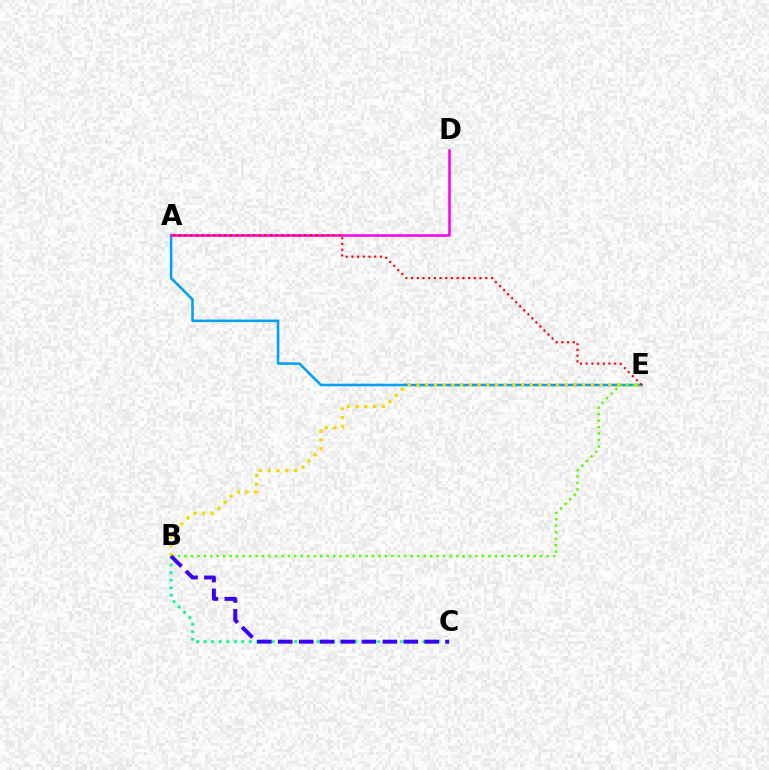{('A', 'E'): [{'color': '#009eff', 'line_style': 'solid', 'thickness': 1.83}, {'color': '#ff0000', 'line_style': 'dotted', 'thickness': 1.55}], ('A', 'D'): [{'color': '#ff00ed', 'line_style': 'solid', 'thickness': 1.82}], ('B', 'E'): [{'color': '#ffd500', 'line_style': 'dotted', 'thickness': 2.37}, {'color': '#4fff00', 'line_style': 'dotted', 'thickness': 1.76}], ('B', 'C'): [{'color': '#00ff86', 'line_style': 'dotted', 'thickness': 2.05}, {'color': '#3700ff', 'line_style': 'dashed', 'thickness': 2.84}]}